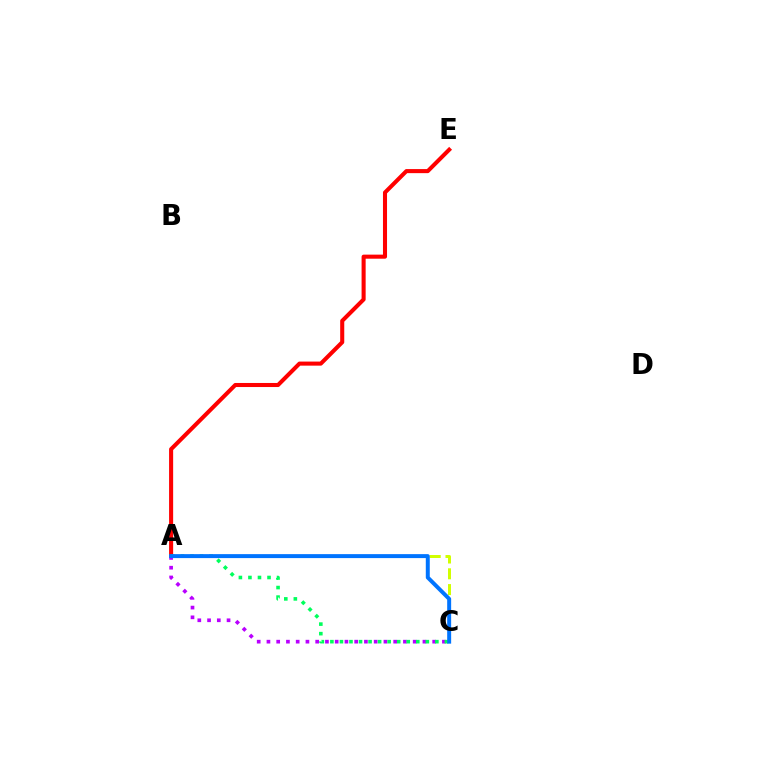{('A', 'E'): [{'color': '#ff0000', 'line_style': 'solid', 'thickness': 2.93}], ('A', 'C'): [{'color': '#d1ff00', 'line_style': 'dashed', 'thickness': 2.15}, {'color': '#b900ff', 'line_style': 'dotted', 'thickness': 2.65}, {'color': '#00ff5c', 'line_style': 'dotted', 'thickness': 2.59}, {'color': '#0074ff', 'line_style': 'solid', 'thickness': 2.86}]}